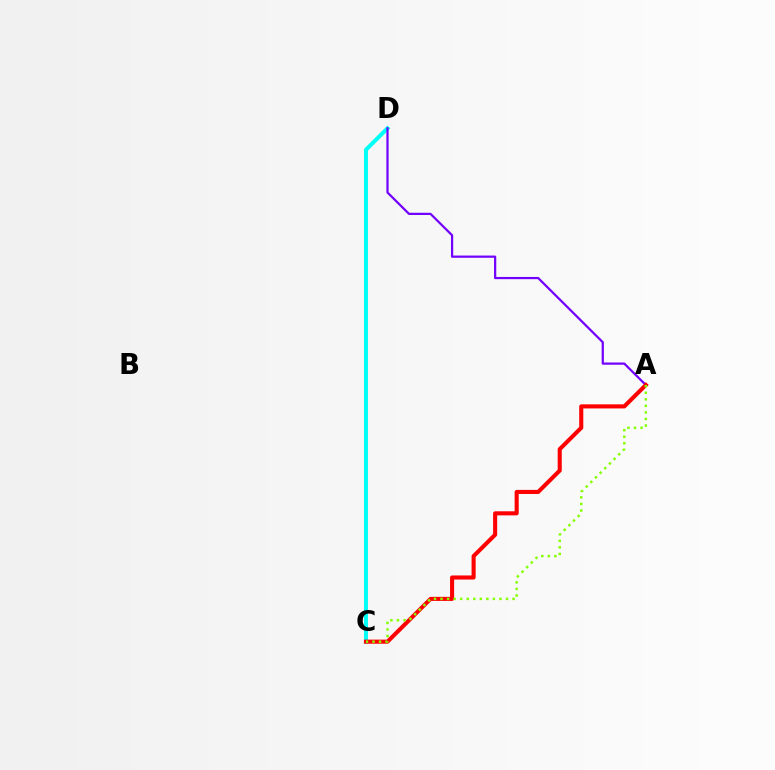{('C', 'D'): [{'color': '#00fff6', 'line_style': 'solid', 'thickness': 2.86}], ('A', 'D'): [{'color': '#7200ff', 'line_style': 'solid', 'thickness': 1.6}], ('A', 'C'): [{'color': '#ff0000', 'line_style': 'solid', 'thickness': 2.94}, {'color': '#84ff00', 'line_style': 'dotted', 'thickness': 1.78}]}